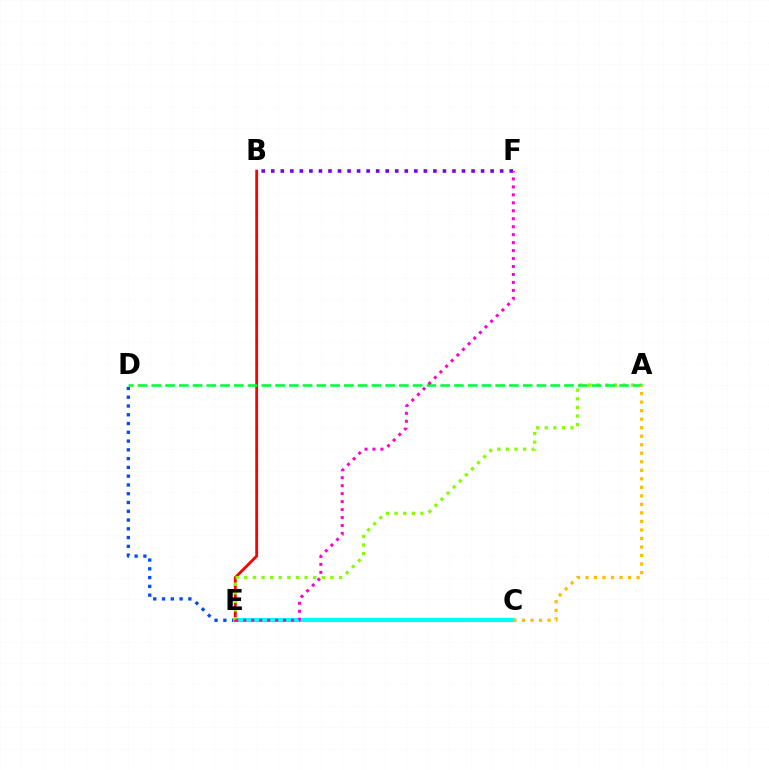{('D', 'E'): [{'color': '#004bff', 'line_style': 'dotted', 'thickness': 2.38}], ('C', 'E'): [{'color': '#00fff6', 'line_style': 'solid', 'thickness': 2.99}], ('B', 'E'): [{'color': '#ff0000', 'line_style': 'solid', 'thickness': 2.03}], ('B', 'F'): [{'color': '#7200ff', 'line_style': 'dotted', 'thickness': 2.59}], ('A', 'E'): [{'color': '#84ff00', 'line_style': 'dotted', 'thickness': 2.34}], ('A', 'D'): [{'color': '#00ff39', 'line_style': 'dashed', 'thickness': 1.87}], ('A', 'C'): [{'color': '#ffbd00', 'line_style': 'dotted', 'thickness': 2.32}], ('E', 'F'): [{'color': '#ff00cf', 'line_style': 'dotted', 'thickness': 2.16}]}